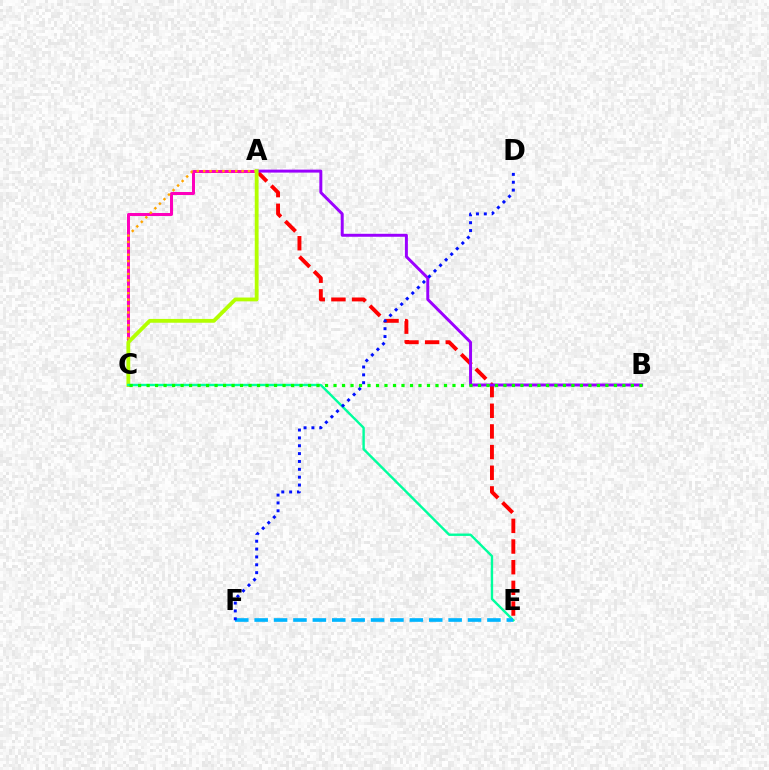{('A', 'E'): [{'color': '#ff0000', 'line_style': 'dashed', 'thickness': 2.81}], ('A', 'C'): [{'color': '#ff00bd', 'line_style': 'solid', 'thickness': 2.15}, {'color': '#ffa500', 'line_style': 'dotted', 'thickness': 1.74}, {'color': '#b3ff00', 'line_style': 'solid', 'thickness': 2.75}], ('A', 'B'): [{'color': '#9b00ff', 'line_style': 'solid', 'thickness': 2.13}], ('C', 'E'): [{'color': '#00ff9d', 'line_style': 'solid', 'thickness': 1.73}], ('E', 'F'): [{'color': '#00b5ff', 'line_style': 'dashed', 'thickness': 2.63}], ('D', 'F'): [{'color': '#0010ff', 'line_style': 'dotted', 'thickness': 2.13}], ('B', 'C'): [{'color': '#08ff00', 'line_style': 'dotted', 'thickness': 2.31}]}